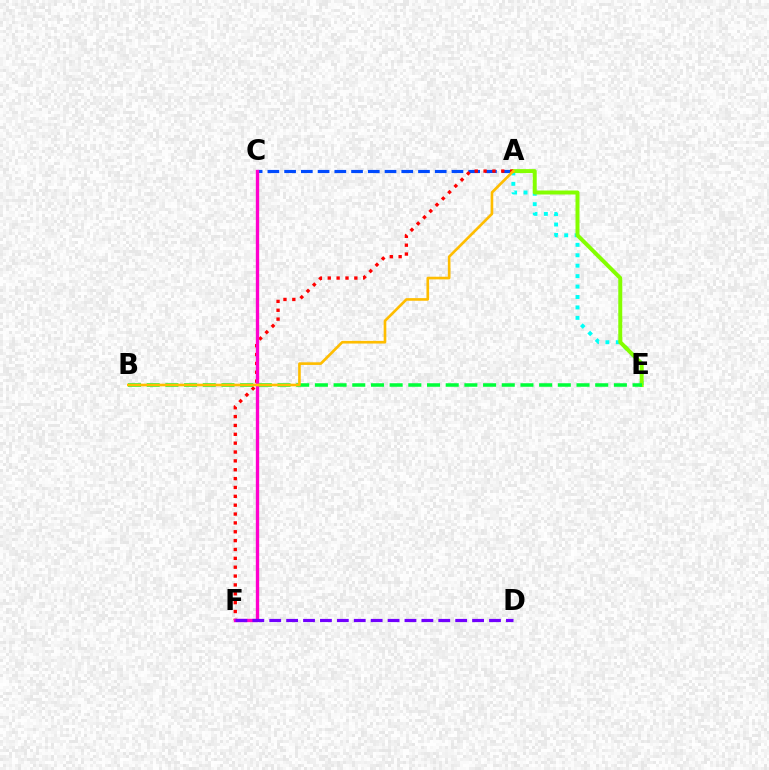{('A', 'C'): [{'color': '#004bff', 'line_style': 'dashed', 'thickness': 2.27}], ('A', 'E'): [{'color': '#00fff6', 'line_style': 'dotted', 'thickness': 2.83}, {'color': '#84ff00', 'line_style': 'solid', 'thickness': 2.87}], ('A', 'F'): [{'color': '#ff0000', 'line_style': 'dotted', 'thickness': 2.41}], ('C', 'F'): [{'color': '#ff00cf', 'line_style': 'solid', 'thickness': 2.4}], ('D', 'F'): [{'color': '#7200ff', 'line_style': 'dashed', 'thickness': 2.3}], ('B', 'E'): [{'color': '#00ff39', 'line_style': 'dashed', 'thickness': 2.54}], ('A', 'B'): [{'color': '#ffbd00', 'line_style': 'solid', 'thickness': 1.91}]}